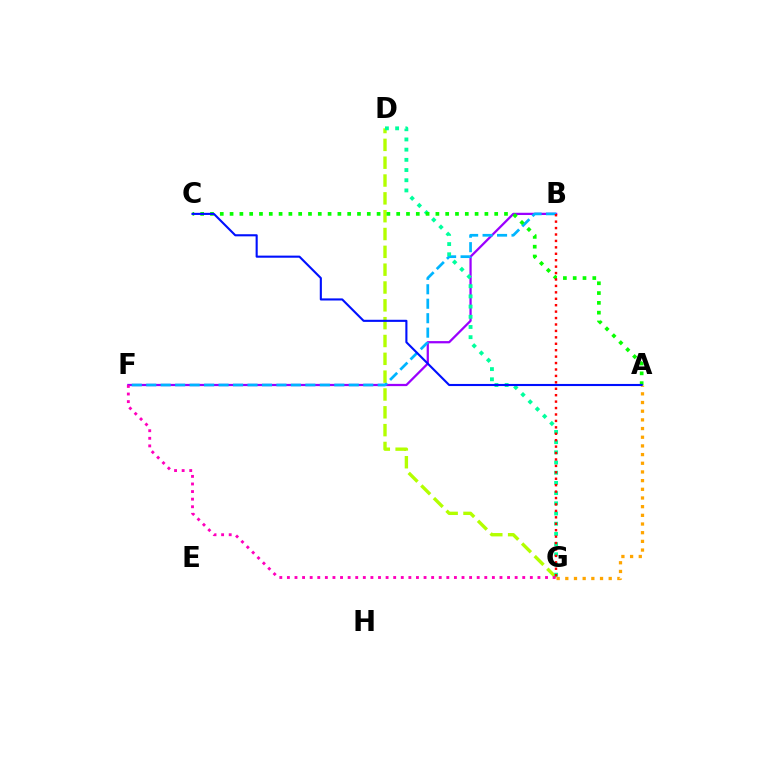{('B', 'F'): [{'color': '#9b00ff', 'line_style': 'solid', 'thickness': 1.62}, {'color': '#00b5ff', 'line_style': 'dashed', 'thickness': 1.97}], ('D', 'G'): [{'color': '#b3ff00', 'line_style': 'dashed', 'thickness': 2.42}, {'color': '#00ff9d', 'line_style': 'dotted', 'thickness': 2.77}], ('F', 'G'): [{'color': '#ff00bd', 'line_style': 'dotted', 'thickness': 2.06}], ('A', 'G'): [{'color': '#ffa500', 'line_style': 'dotted', 'thickness': 2.36}], ('A', 'C'): [{'color': '#08ff00', 'line_style': 'dotted', 'thickness': 2.66}, {'color': '#0010ff', 'line_style': 'solid', 'thickness': 1.52}], ('B', 'G'): [{'color': '#ff0000', 'line_style': 'dotted', 'thickness': 1.75}]}